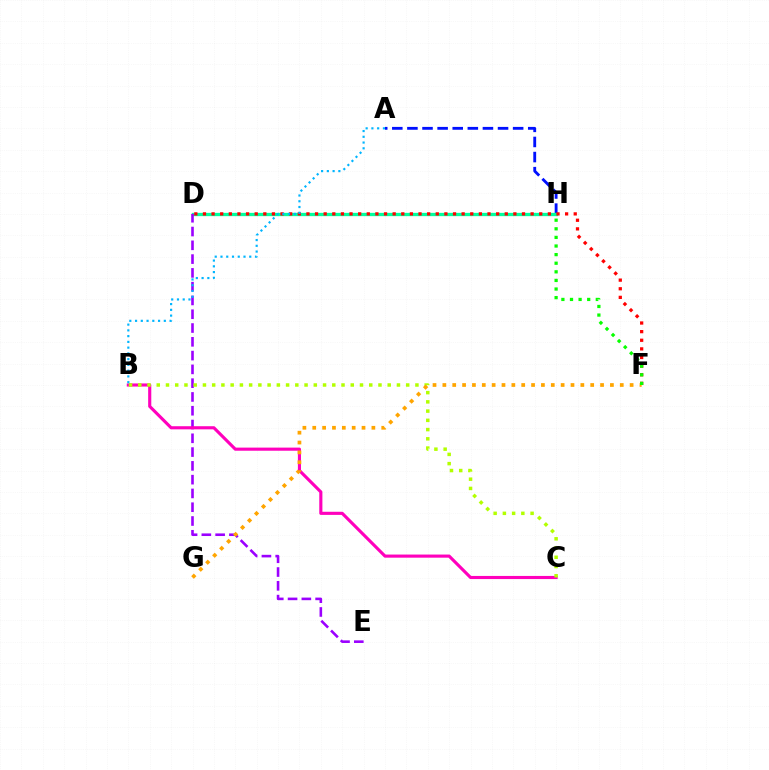{('A', 'H'): [{'color': '#0010ff', 'line_style': 'dashed', 'thickness': 2.05}], ('D', 'H'): [{'color': '#00ff9d', 'line_style': 'solid', 'thickness': 2.38}], ('D', 'F'): [{'color': '#ff0000', 'line_style': 'dotted', 'thickness': 2.34}], ('D', 'E'): [{'color': '#9b00ff', 'line_style': 'dashed', 'thickness': 1.87}], ('B', 'C'): [{'color': '#ff00bd', 'line_style': 'solid', 'thickness': 2.25}, {'color': '#b3ff00', 'line_style': 'dotted', 'thickness': 2.51}], ('A', 'B'): [{'color': '#00b5ff', 'line_style': 'dotted', 'thickness': 1.56}], ('F', 'G'): [{'color': '#ffa500', 'line_style': 'dotted', 'thickness': 2.68}], ('F', 'H'): [{'color': '#08ff00', 'line_style': 'dotted', 'thickness': 2.34}]}